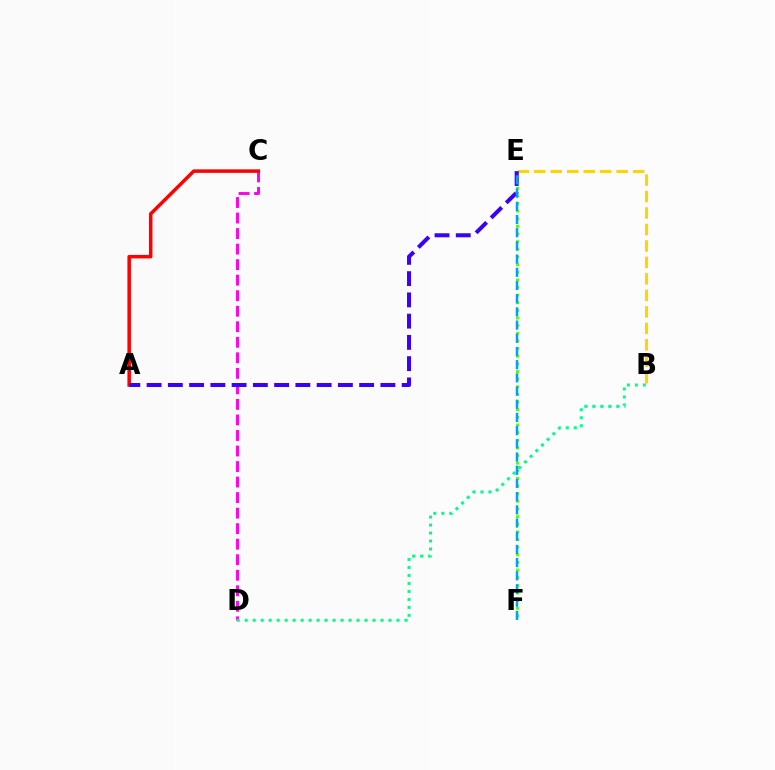{('C', 'D'): [{'color': '#ff00ed', 'line_style': 'dashed', 'thickness': 2.11}], ('B', 'E'): [{'color': '#ffd500', 'line_style': 'dashed', 'thickness': 2.24}], ('A', 'C'): [{'color': '#ff0000', 'line_style': 'solid', 'thickness': 2.52}], ('E', 'F'): [{'color': '#4fff00', 'line_style': 'dotted', 'thickness': 2.08}, {'color': '#009eff', 'line_style': 'dashed', 'thickness': 1.79}], ('A', 'E'): [{'color': '#3700ff', 'line_style': 'dashed', 'thickness': 2.89}], ('B', 'D'): [{'color': '#00ff86', 'line_style': 'dotted', 'thickness': 2.17}]}